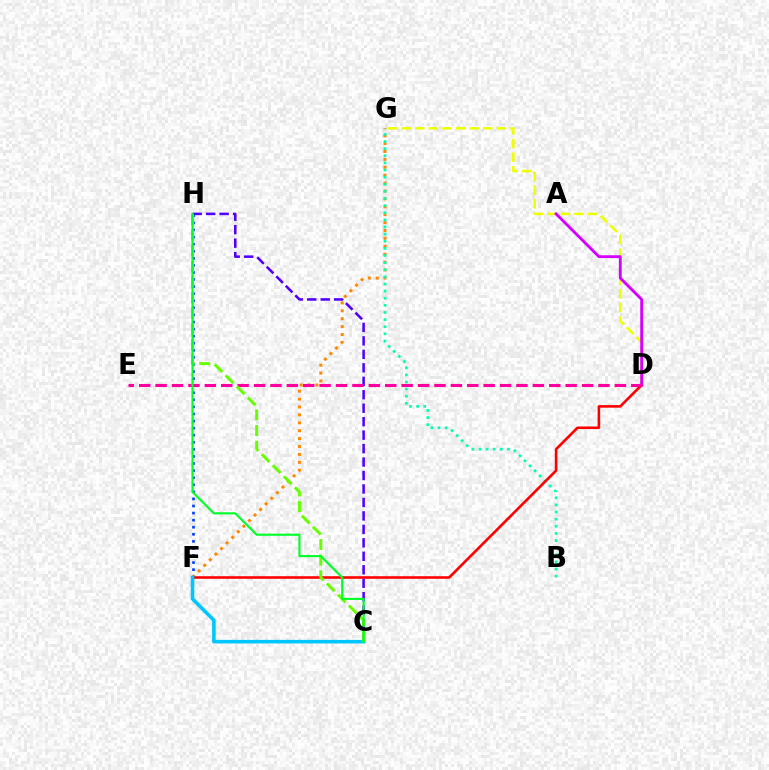{('F', 'H'): [{'color': '#003fff', 'line_style': 'dotted', 'thickness': 1.92}], ('C', 'H'): [{'color': '#4f00ff', 'line_style': 'dashed', 'thickness': 1.83}, {'color': '#66ff00', 'line_style': 'dashed', 'thickness': 2.12}, {'color': '#00ff27', 'line_style': 'solid', 'thickness': 1.53}], ('F', 'G'): [{'color': '#ff8800', 'line_style': 'dotted', 'thickness': 2.15}], ('B', 'G'): [{'color': '#00ffaf', 'line_style': 'dotted', 'thickness': 1.94}], ('D', 'F'): [{'color': '#ff0000', 'line_style': 'solid', 'thickness': 1.86}], ('C', 'F'): [{'color': '#00c7ff', 'line_style': 'solid', 'thickness': 2.57}], ('D', 'G'): [{'color': '#eeff00', 'line_style': 'dashed', 'thickness': 1.85}], ('A', 'D'): [{'color': '#d600ff', 'line_style': 'solid', 'thickness': 2.05}], ('D', 'E'): [{'color': '#ff00a0', 'line_style': 'dashed', 'thickness': 2.23}]}